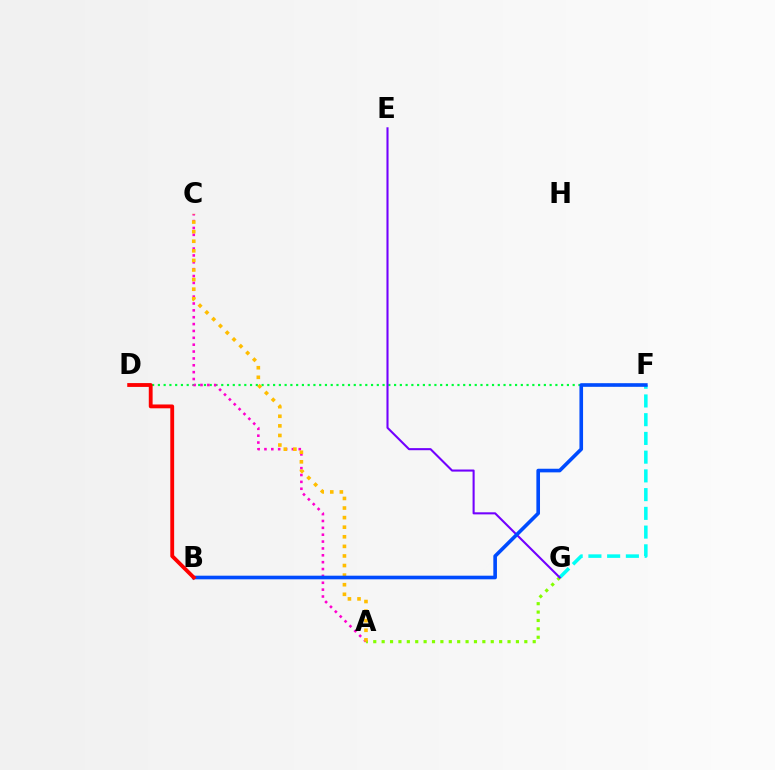{('F', 'G'): [{'color': '#00fff6', 'line_style': 'dashed', 'thickness': 2.55}], ('A', 'G'): [{'color': '#84ff00', 'line_style': 'dotted', 'thickness': 2.28}], ('D', 'F'): [{'color': '#00ff39', 'line_style': 'dotted', 'thickness': 1.57}], ('A', 'C'): [{'color': '#ff00cf', 'line_style': 'dotted', 'thickness': 1.87}, {'color': '#ffbd00', 'line_style': 'dotted', 'thickness': 2.6}], ('E', 'G'): [{'color': '#7200ff', 'line_style': 'solid', 'thickness': 1.5}], ('B', 'F'): [{'color': '#004bff', 'line_style': 'solid', 'thickness': 2.61}], ('B', 'D'): [{'color': '#ff0000', 'line_style': 'solid', 'thickness': 2.76}]}